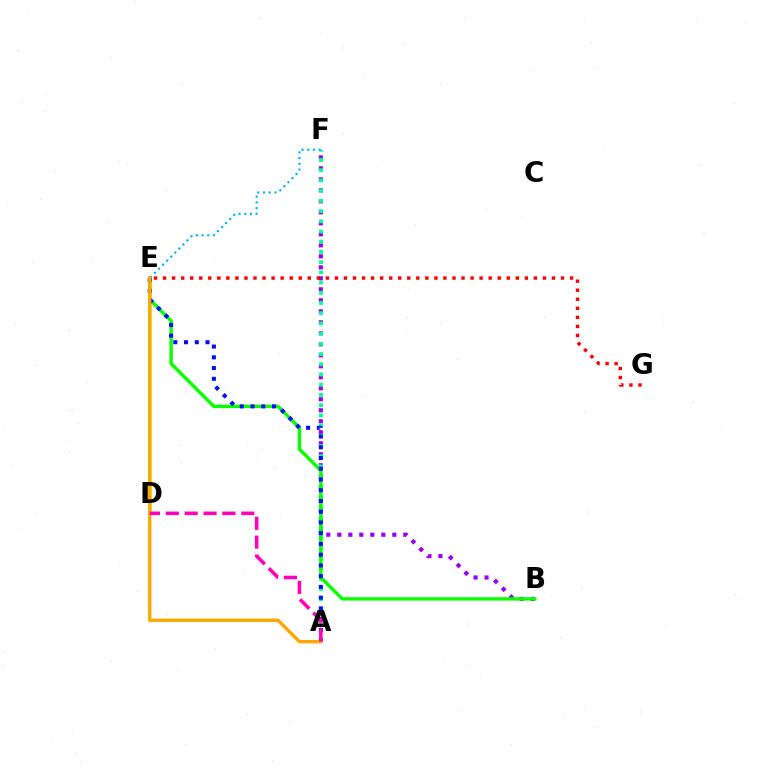{('B', 'F'): [{'color': '#9b00ff', 'line_style': 'dotted', 'thickness': 2.99}], ('A', 'F'): [{'color': '#00ff9d', 'line_style': 'dotted', 'thickness': 2.78}], ('B', 'E'): [{'color': '#08ff00', 'line_style': 'solid', 'thickness': 2.44}], ('D', 'E'): [{'color': '#b3ff00', 'line_style': 'solid', 'thickness': 1.81}], ('E', 'G'): [{'color': '#ff0000', 'line_style': 'dotted', 'thickness': 2.46}], ('E', 'F'): [{'color': '#00b5ff', 'line_style': 'dotted', 'thickness': 1.56}], ('A', 'E'): [{'color': '#0010ff', 'line_style': 'dotted', 'thickness': 2.92}, {'color': '#ffa500', 'line_style': 'solid', 'thickness': 2.41}], ('A', 'D'): [{'color': '#ff00bd', 'line_style': 'dashed', 'thickness': 2.56}]}